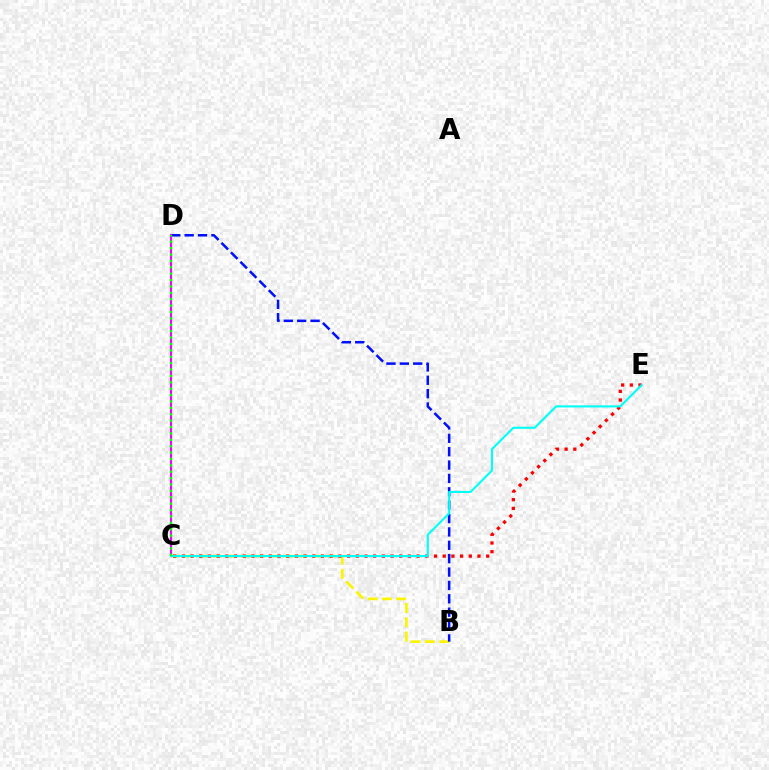{('B', 'C'): [{'color': '#fcf500', 'line_style': 'dashed', 'thickness': 1.94}], ('B', 'D'): [{'color': '#0010ff', 'line_style': 'dashed', 'thickness': 1.82}], ('C', 'E'): [{'color': '#ff0000', 'line_style': 'dotted', 'thickness': 2.36}, {'color': '#00fff6', 'line_style': 'solid', 'thickness': 1.52}], ('C', 'D'): [{'color': '#ee00ff', 'line_style': 'solid', 'thickness': 1.53}, {'color': '#08ff00', 'line_style': 'dotted', 'thickness': 1.74}]}